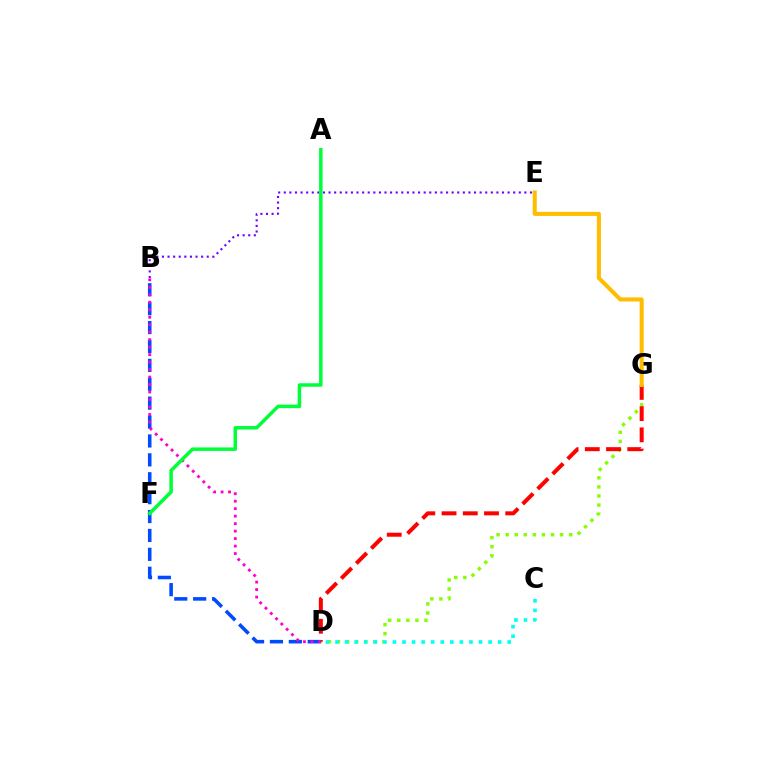{('D', 'G'): [{'color': '#84ff00', 'line_style': 'dotted', 'thickness': 2.46}, {'color': '#ff0000', 'line_style': 'dashed', 'thickness': 2.88}], ('B', 'D'): [{'color': '#004bff', 'line_style': 'dashed', 'thickness': 2.57}, {'color': '#ff00cf', 'line_style': 'dotted', 'thickness': 2.03}], ('B', 'E'): [{'color': '#7200ff', 'line_style': 'dotted', 'thickness': 1.52}], ('E', 'G'): [{'color': '#ffbd00', 'line_style': 'solid', 'thickness': 2.92}], ('C', 'D'): [{'color': '#00fff6', 'line_style': 'dotted', 'thickness': 2.6}], ('A', 'F'): [{'color': '#00ff39', 'line_style': 'solid', 'thickness': 2.52}]}